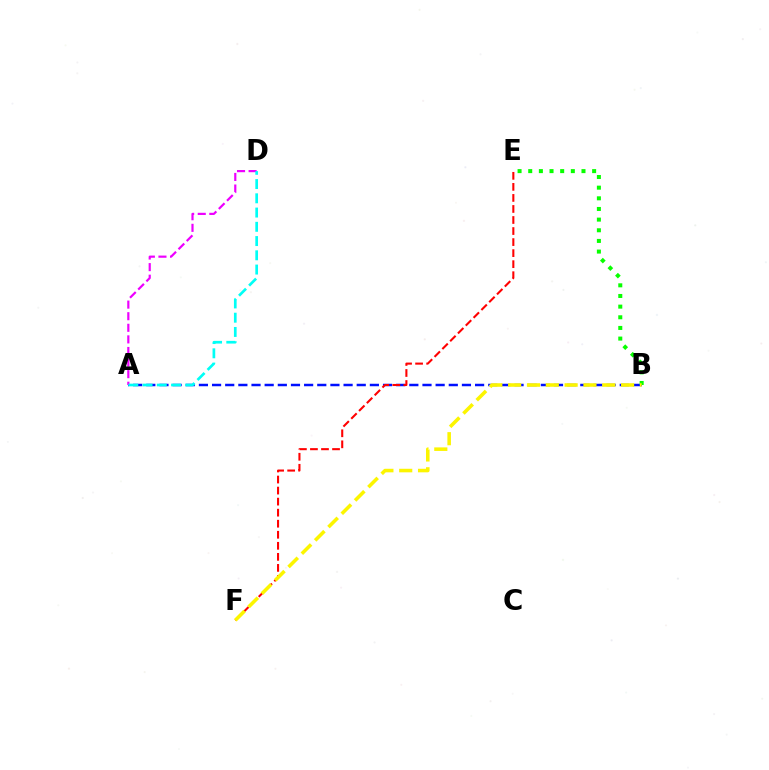{('A', 'B'): [{'color': '#0010ff', 'line_style': 'dashed', 'thickness': 1.79}], ('E', 'F'): [{'color': '#ff0000', 'line_style': 'dashed', 'thickness': 1.5}], ('A', 'D'): [{'color': '#ee00ff', 'line_style': 'dashed', 'thickness': 1.57}, {'color': '#00fff6', 'line_style': 'dashed', 'thickness': 1.94}], ('B', 'E'): [{'color': '#08ff00', 'line_style': 'dotted', 'thickness': 2.89}], ('B', 'F'): [{'color': '#fcf500', 'line_style': 'dashed', 'thickness': 2.56}]}